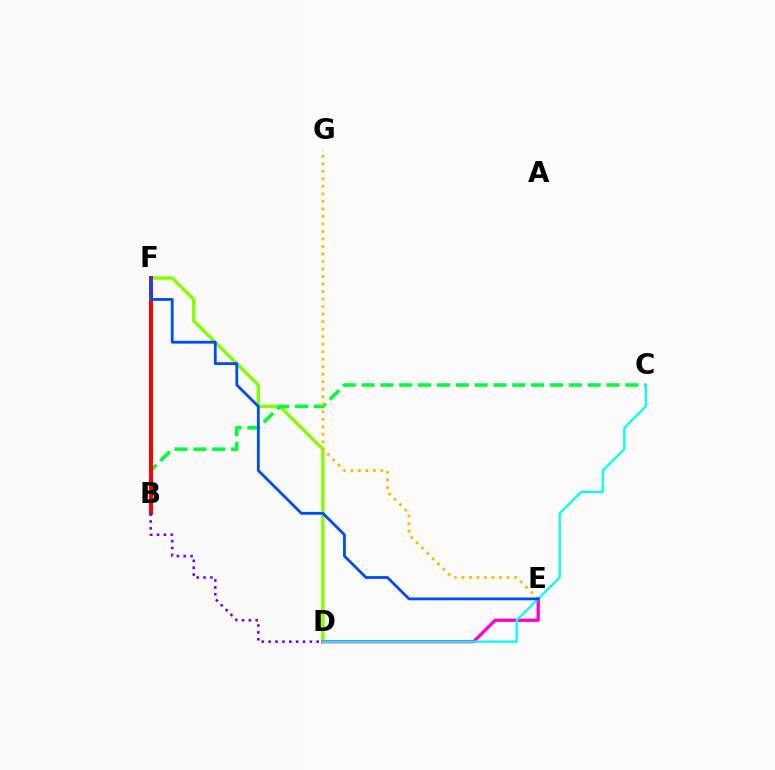{('D', 'F'): [{'color': '#84ff00', 'line_style': 'solid', 'thickness': 2.46}], ('B', 'C'): [{'color': '#00ff39', 'line_style': 'dashed', 'thickness': 2.56}], ('D', 'E'): [{'color': '#ff00cf', 'line_style': 'solid', 'thickness': 2.34}], ('B', 'F'): [{'color': '#ff0000', 'line_style': 'solid', 'thickness': 2.86}], ('C', 'D'): [{'color': '#00fff6', 'line_style': 'solid', 'thickness': 1.63}], ('B', 'D'): [{'color': '#7200ff', 'line_style': 'dotted', 'thickness': 1.87}], ('E', 'G'): [{'color': '#ffbd00', 'line_style': 'dotted', 'thickness': 2.04}], ('E', 'F'): [{'color': '#004bff', 'line_style': 'solid', 'thickness': 2.01}]}